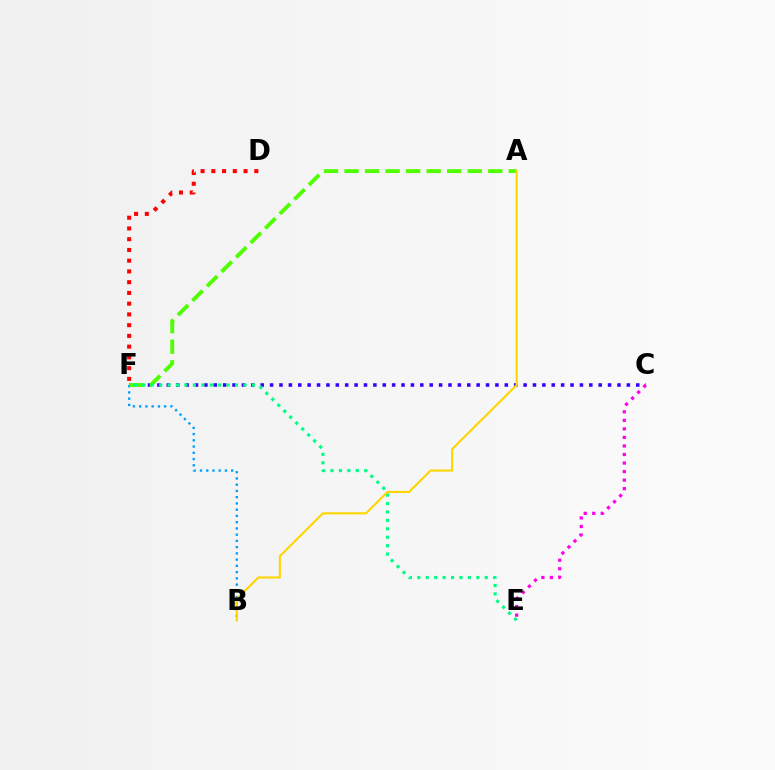{('B', 'F'): [{'color': '#009eff', 'line_style': 'dotted', 'thickness': 1.7}], ('C', 'F'): [{'color': '#3700ff', 'line_style': 'dotted', 'thickness': 2.55}], ('A', 'F'): [{'color': '#4fff00', 'line_style': 'dashed', 'thickness': 2.79}], ('E', 'F'): [{'color': '#00ff86', 'line_style': 'dotted', 'thickness': 2.29}], ('C', 'E'): [{'color': '#ff00ed', 'line_style': 'dotted', 'thickness': 2.32}], ('D', 'F'): [{'color': '#ff0000', 'line_style': 'dotted', 'thickness': 2.92}], ('A', 'B'): [{'color': '#ffd500', 'line_style': 'solid', 'thickness': 1.51}]}